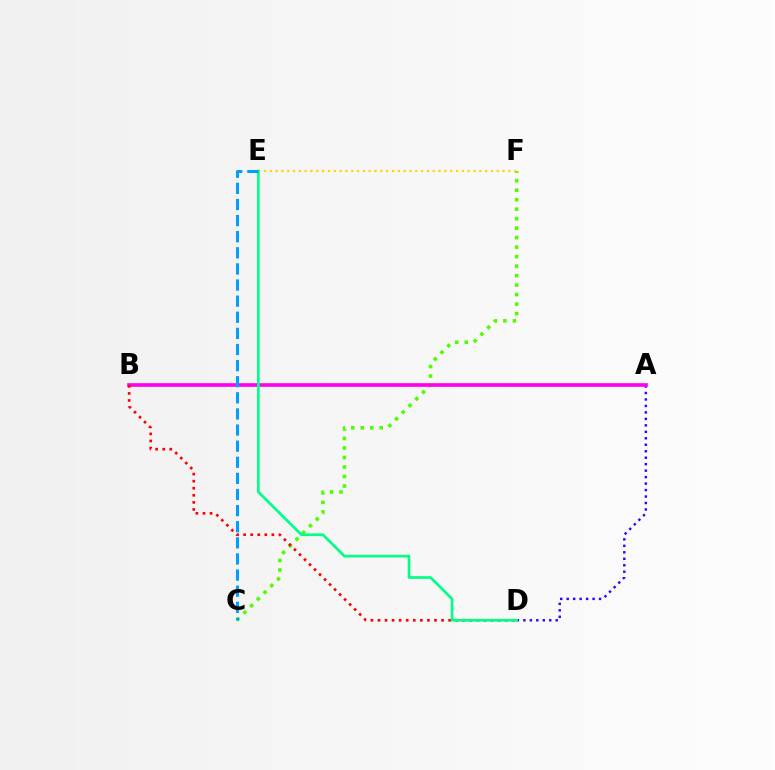{('A', 'D'): [{'color': '#3700ff', 'line_style': 'dotted', 'thickness': 1.76}], ('C', 'F'): [{'color': '#4fff00', 'line_style': 'dotted', 'thickness': 2.58}], ('E', 'F'): [{'color': '#ffd500', 'line_style': 'dotted', 'thickness': 1.58}], ('A', 'B'): [{'color': '#ff00ed', 'line_style': 'solid', 'thickness': 2.64}], ('B', 'D'): [{'color': '#ff0000', 'line_style': 'dotted', 'thickness': 1.92}], ('D', 'E'): [{'color': '#00ff86', 'line_style': 'solid', 'thickness': 1.94}], ('C', 'E'): [{'color': '#009eff', 'line_style': 'dashed', 'thickness': 2.19}]}